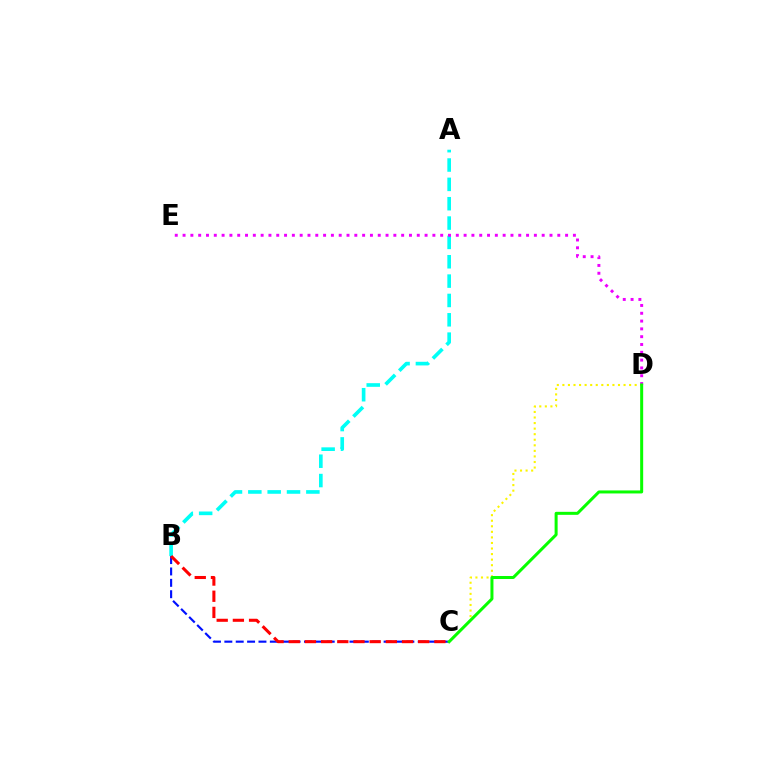{('A', 'B'): [{'color': '#00fff6', 'line_style': 'dashed', 'thickness': 2.63}], ('B', 'C'): [{'color': '#0010ff', 'line_style': 'dashed', 'thickness': 1.55}, {'color': '#ff0000', 'line_style': 'dashed', 'thickness': 2.2}], ('C', 'D'): [{'color': '#fcf500', 'line_style': 'dotted', 'thickness': 1.51}, {'color': '#08ff00', 'line_style': 'solid', 'thickness': 2.17}], ('D', 'E'): [{'color': '#ee00ff', 'line_style': 'dotted', 'thickness': 2.12}]}